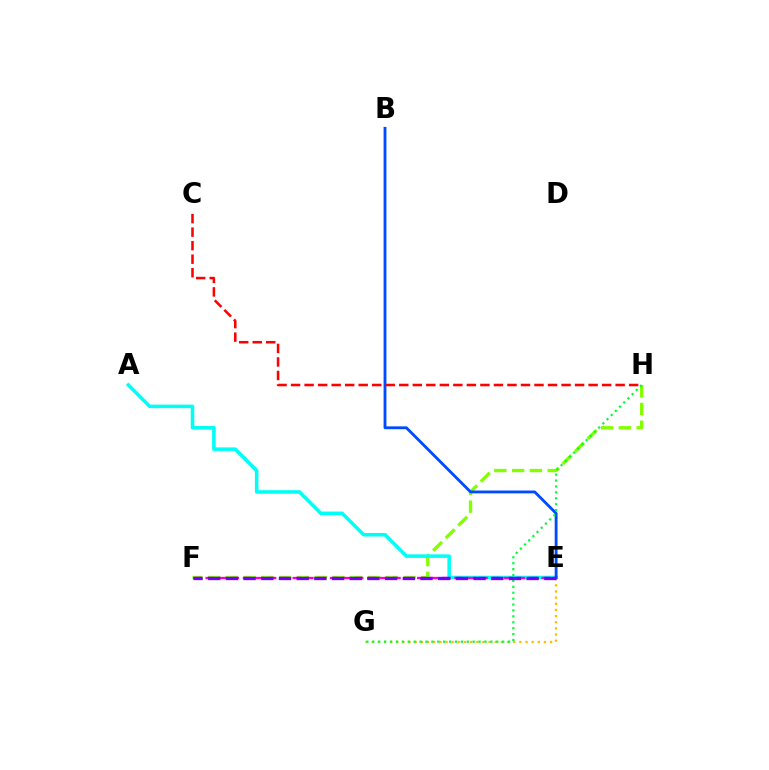{('F', 'H'): [{'color': '#84ff00', 'line_style': 'dashed', 'thickness': 2.42}], ('A', 'E'): [{'color': '#00fff6', 'line_style': 'solid', 'thickness': 2.56}], ('E', 'F'): [{'color': '#ff00cf', 'line_style': 'dashed', 'thickness': 1.69}, {'color': '#7200ff', 'line_style': 'dashed', 'thickness': 2.4}], ('E', 'G'): [{'color': '#ffbd00', 'line_style': 'dotted', 'thickness': 1.67}], ('B', 'E'): [{'color': '#004bff', 'line_style': 'solid', 'thickness': 2.05}], ('G', 'H'): [{'color': '#00ff39', 'line_style': 'dotted', 'thickness': 1.6}], ('C', 'H'): [{'color': '#ff0000', 'line_style': 'dashed', 'thickness': 1.84}]}